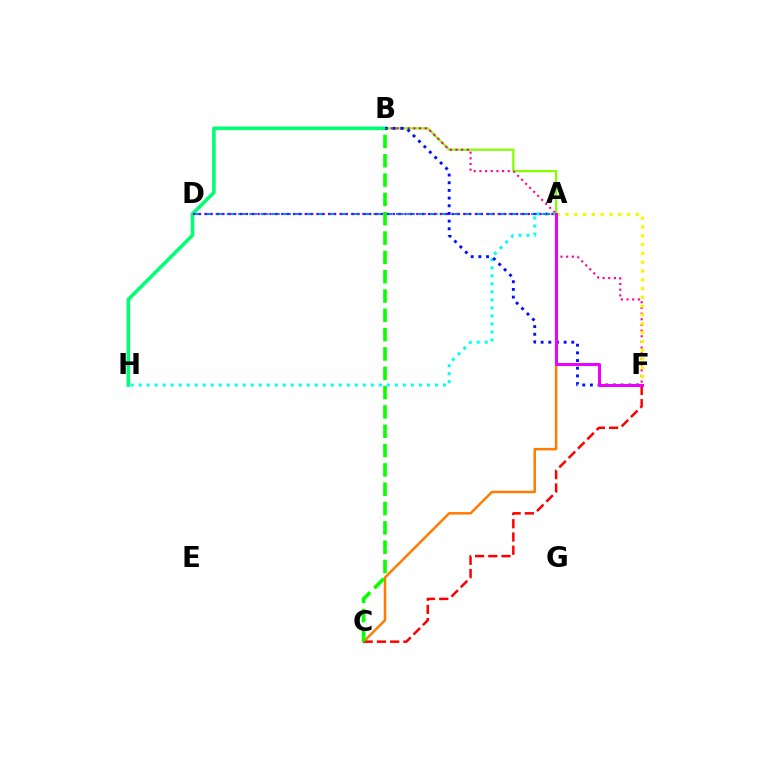{('A', 'B'): [{'color': '#84ff00', 'line_style': 'solid', 'thickness': 1.62}], ('A', 'D'): [{'color': '#008cff', 'line_style': 'dashed', 'thickness': 1.53}, {'color': '#7200ff', 'line_style': 'dotted', 'thickness': 1.6}], ('B', 'H'): [{'color': '#00ff74', 'line_style': 'solid', 'thickness': 2.58}], ('B', 'F'): [{'color': '#ff0094', 'line_style': 'dotted', 'thickness': 1.54}, {'color': '#0010ff', 'line_style': 'dotted', 'thickness': 2.08}], ('A', 'H'): [{'color': '#00fff6', 'line_style': 'dotted', 'thickness': 2.18}], ('A', 'C'): [{'color': '#ff7c00', 'line_style': 'solid', 'thickness': 1.8}], ('C', 'F'): [{'color': '#ff0000', 'line_style': 'dashed', 'thickness': 1.8}], ('A', 'F'): [{'color': '#fcf500', 'line_style': 'dotted', 'thickness': 2.39}, {'color': '#ee00ff', 'line_style': 'solid', 'thickness': 2.17}], ('B', 'C'): [{'color': '#08ff00', 'line_style': 'dashed', 'thickness': 2.62}]}